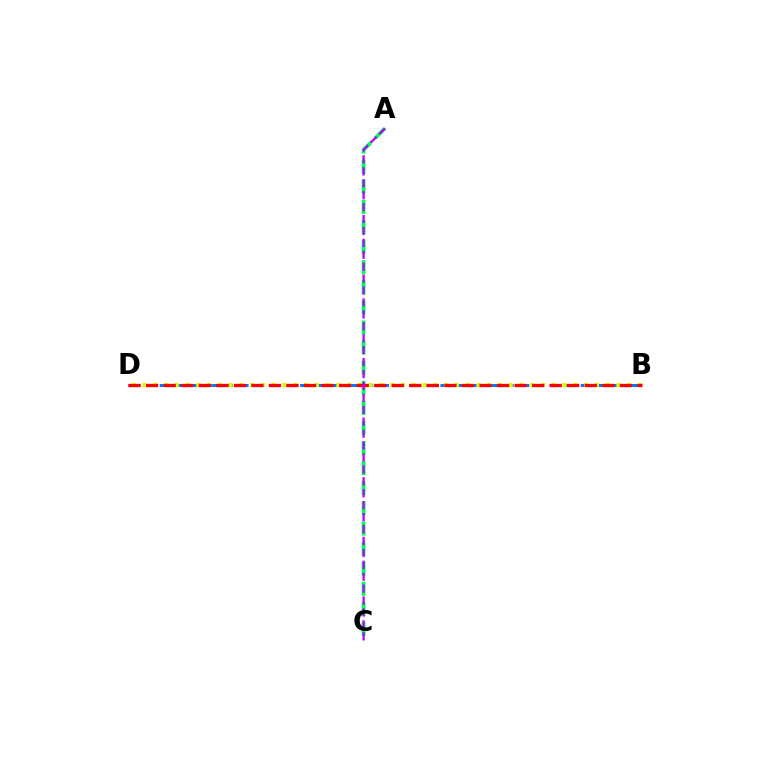{('A', 'C'): [{'color': '#00ff5c', 'line_style': 'dashed', 'thickness': 2.73}, {'color': '#b900ff', 'line_style': 'dashed', 'thickness': 1.62}], ('B', 'D'): [{'color': '#0074ff', 'line_style': 'dashed', 'thickness': 2.12}, {'color': '#d1ff00', 'line_style': 'dotted', 'thickness': 2.93}, {'color': '#ff0000', 'line_style': 'dashed', 'thickness': 2.38}]}